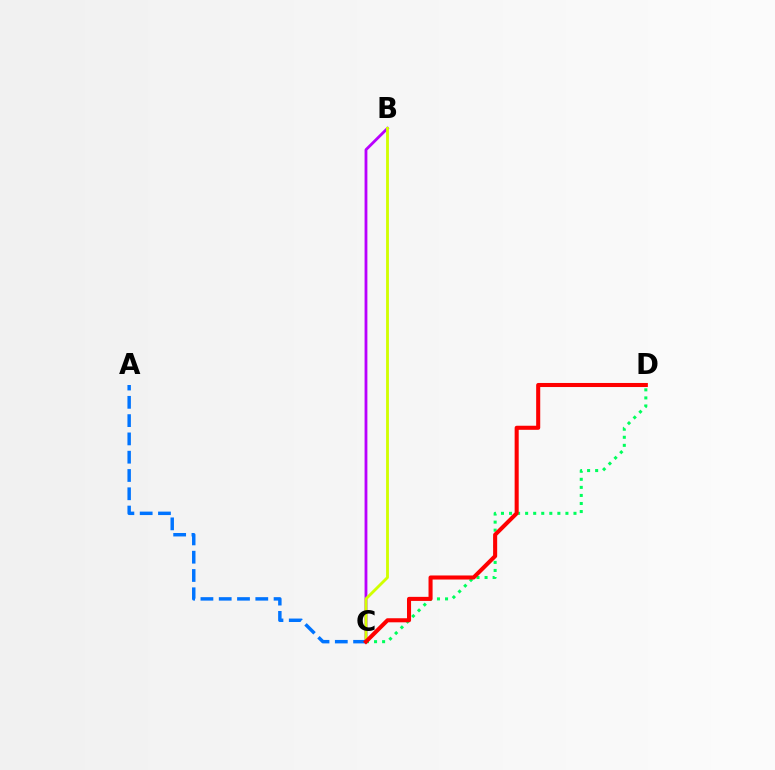{('B', 'C'): [{'color': '#b900ff', 'line_style': 'solid', 'thickness': 2.02}, {'color': '#d1ff00', 'line_style': 'solid', 'thickness': 2.05}], ('C', 'D'): [{'color': '#00ff5c', 'line_style': 'dotted', 'thickness': 2.19}, {'color': '#ff0000', 'line_style': 'solid', 'thickness': 2.92}], ('A', 'C'): [{'color': '#0074ff', 'line_style': 'dashed', 'thickness': 2.48}]}